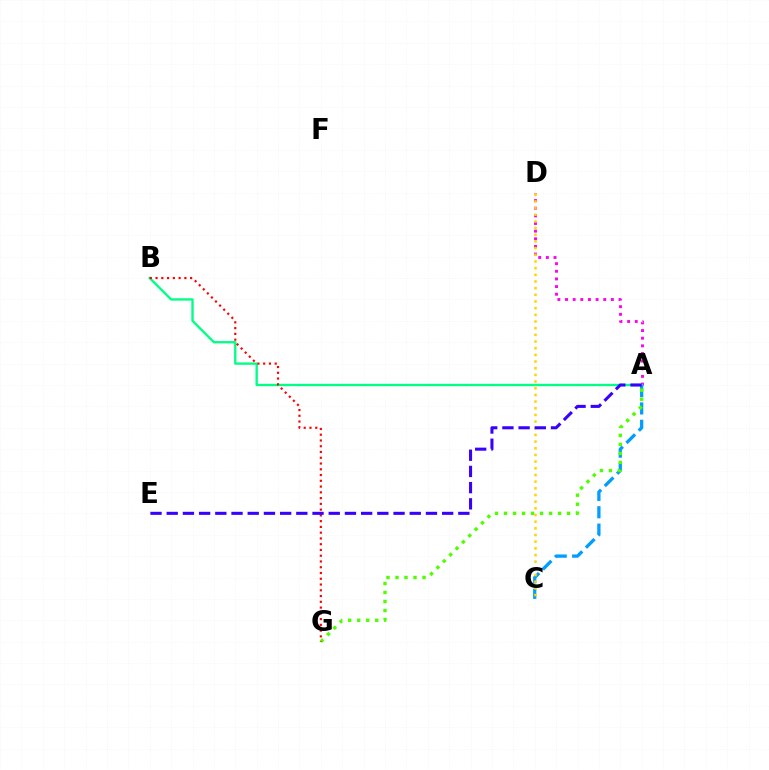{('A', 'D'): [{'color': '#ff00ed', 'line_style': 'dotted', 'thickness': 2.08}], ('A', 'B'): [{'color': '#00ff86', 'line_style': 'solid', 'thickness': 1.7}], ('A', 'C'): [{'color': '#009eff', 'line_style': 'dashed', 'thickness': 2.36}], ('C', 'D'): [{'color': '#ffd500', 'line_style': 'dotted', 'thickness': 1.81}], ('A', 'G'): [{'color': '#4fff00', 'line_style': 'dotted', 'thickness': 2.45}], ('B', 'G'): [{'color': '#ff0000', 'line_style': 'dotted', 'thickness': 1.57}], ('A', 'E'): [{'color': '#3700ff', 'line_style': 'dashed', 'thickness': 2.2}]}